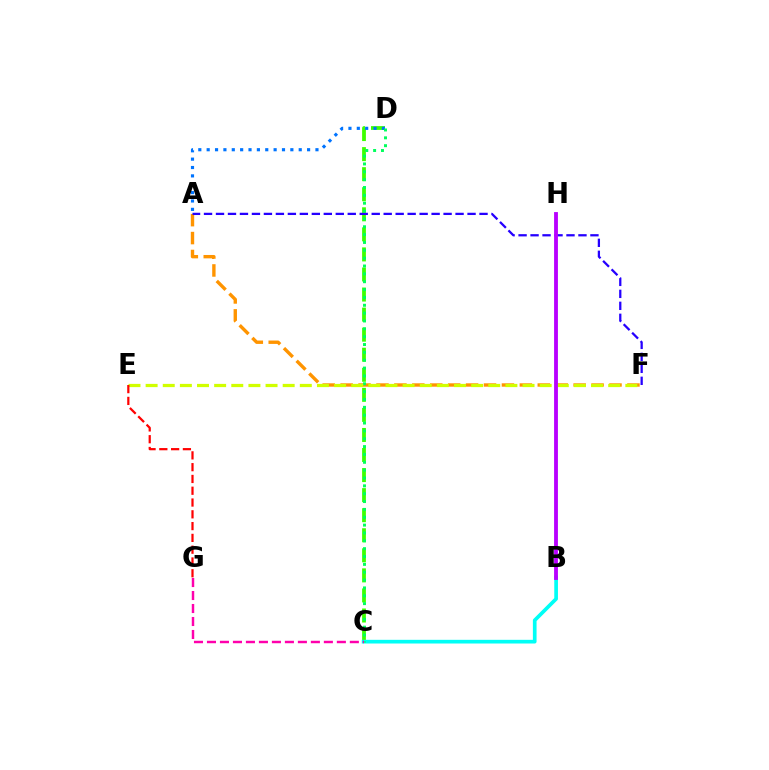{('C', 'D'): [{'color': '#3dff00', 'line_style': 'dashed', 'thickness': 2.73}, {'color': '#00ff5c', 'line_style': 'dotted', 'thickness': 2.13}], ('A', 'F'): [{'color': '#ff9400', 'line_style': 'dashed', 'thickness': 2.44}, {'color': '#2500ff', 'line_style': 'dashed', 'thickness': 1.63}], ('A', 'D'): [{'color': '#0074ff', 'line_style': 'dotted', 'thickness': 2.27}], ('B', 'C'): [{'color': '#00fff6', 'line_style': 'solid', 'thickness': 2.65}], ('E', 'F'): [{'color': '#d1ff00', 'line_style': 'dashed', 'thickness': 2.33}], ('B', 'H'): [{'color': '#b900ff', 'line_style': 'solid', 'thickness': 2.76}], ('C', 'G'): [{'color': '#ff00ac', 'line_style': 'dashed', 'thickness': 1.76}], ('E', 'G'): [{'color': '#ff0000', 'line_style': 'dashed', 'thickness': 1.6}]}